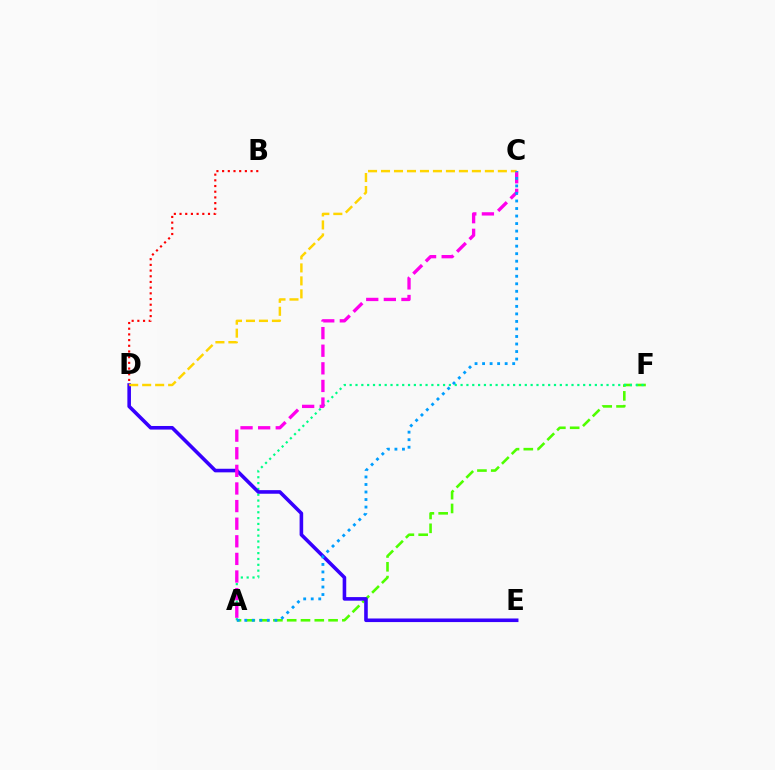{('A', 'F'): [{'color': '#4fff00', 'line_style': 'dashed', 'thickness': 1.87}, {'color': '#00ff86', 'line_style': 'dotted', 'thickness': 1.59}], ('D', 'E'): [{'color': '#3700ff', 'line_style': 'solid', 'thickness': 2.58}], ('B', 'D'): [{'color': '#ff0000', 'line_style': 'dotted', 'thickness': 1.55}], ('A', 'C'): [{'color': '#ff00ed', 'line_style': 'dashed', 'thickness': 2.39}, {'color': '#009eff', 'line_style': 'dotted', 'thickness': 2.05}], ('C', 'D'): [{'color': '#ffd500', 'line_style': 'dashed', 'thickness': 1.76}]}